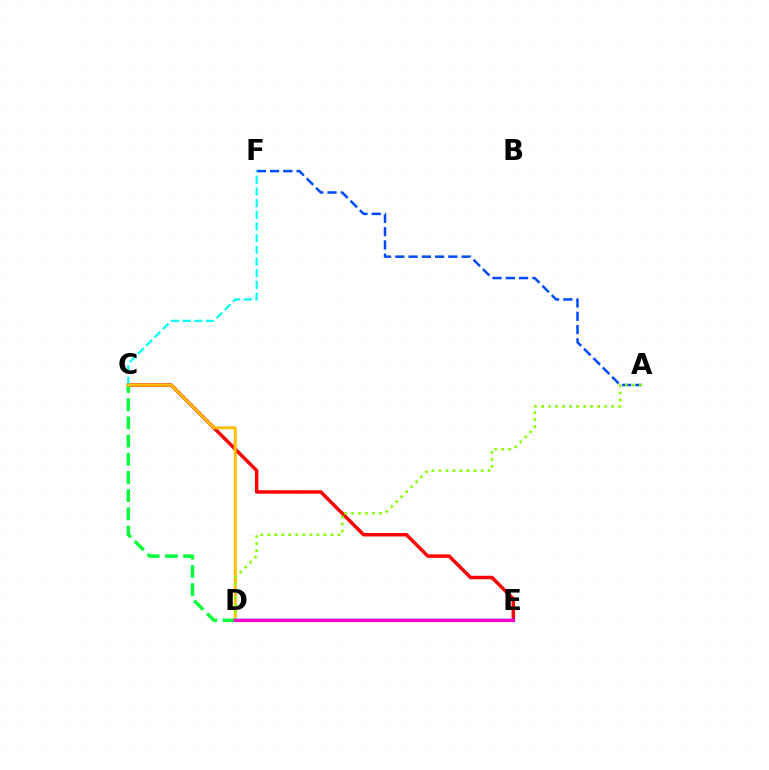{('C', 'E'): [{'color': '#ff0000', 'line_style': 'solid', 'thickness': 2.5}], ('A', 'F'): [{'color': '#004bff', 'line_style': 'dashed', 'thickness': 1.8}], ('C', 'D'): [{'color': '#00ff39', 'line_style': 'dashed', 'thickness': 2.47}, {'color': '#ffbd00', 'line_style': 'solid', 'thickness': 2.11}], ('C', 'F'): [{'color': '#00fff6', 'line_style': 'dashed', 'thickness': 1.59}], ('A', 'D'): [{'color': '#84ff00', 'line_style': 'dotted', 'thickness': 1.9}], ('D', 'E'): [{'color': '#7200ff', 'line_style': 'solid', 'thickness': 1.79}, {'color': '#ff00cf', 'line_style': 'solid', 'thickness': 2.25}]}